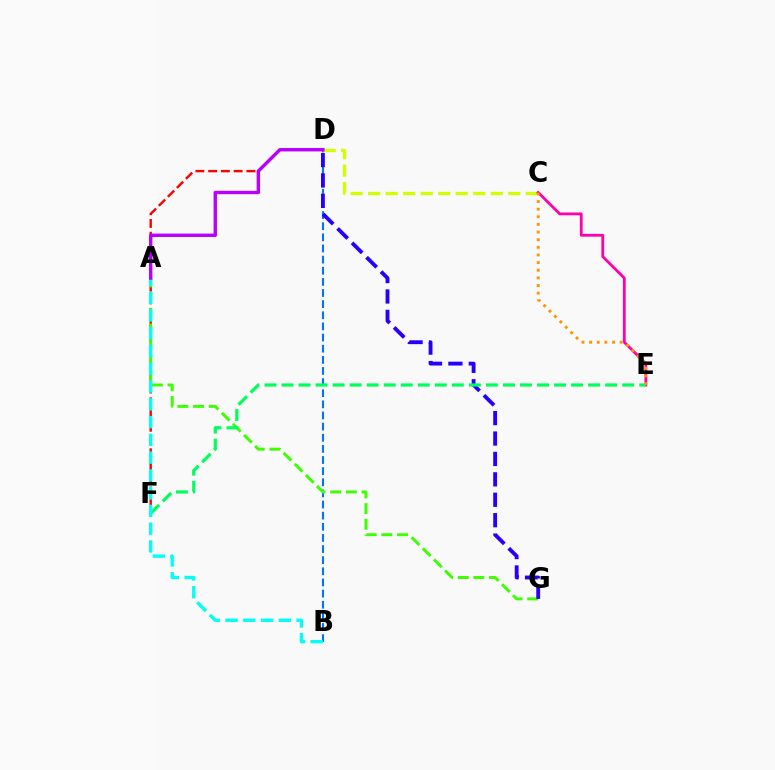{('B', 'D'): [{'color': '#0074ff', 'line_style': 'dashed', 'thickness': 1.51}], ('C', 'D'): [{'color': '#d1ff00', 'line_style': 'dashed', 'thickness': 2.38}], ('D', 'F'): [{'color': '#ff0000', 'line_style': 'dashed', 'thickness': 1.73}], ('A', 'G'): [{'color': '#3dff00', 'line_style': 'dashed', 'thickness': 2.13}], ('D', 'G'): [{'color': '#2500ff', 'line_style': 'dashed', 'thickness': 2.77}], ('C', 'E'): [{'color': '#ff00ac', 'line_style': 'solid', 'thickness': 2.01}, {'color': '#ff9400', 'line_style': 'dotted', 'thickness': 2.07}], ('E', 'F'): [{'color': '#00ff5c', 'line_style': 'dashed', 'thickness': 2.31}], ('A', 'B'): [{'color': '#00fff6', 'line_style': 'dashed', 'thickness': 2.41}], ('A', 'D'): [{'color': '#b900ff', 'line_style': 'solid', 'thickness': 2.44}]}